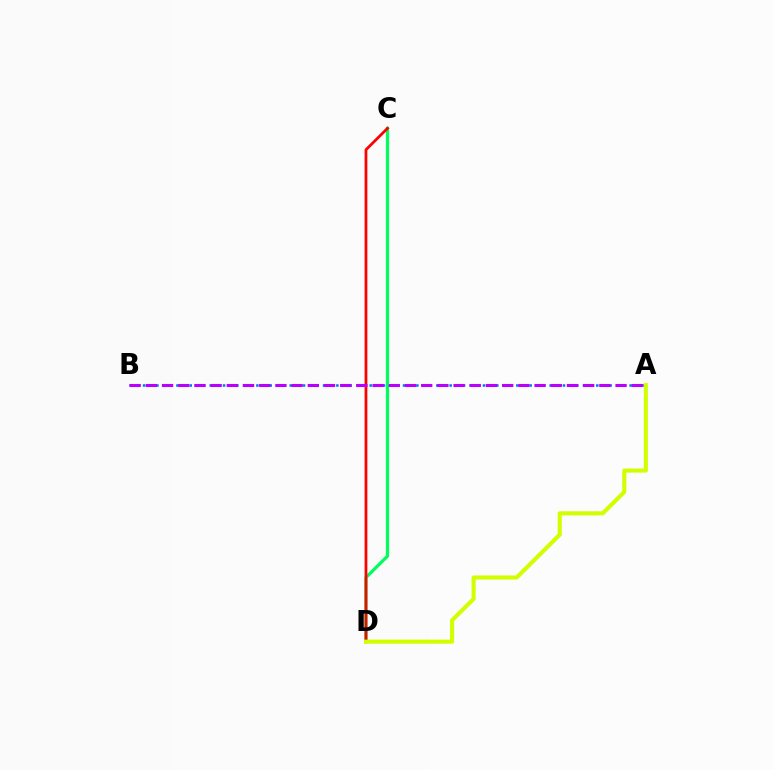{('A', 'B'): [{'color': '#0074ff', 'line_style': 'dotted', 'thickness': 1.81}, {'color': '#b900ff', 'line_style': 'dashed', 'thickness': 2.2}], ('C', 'D'): [{'color': '#00ff5c', 'line_style': 'solid', 'thickness': 2.33}, {'color': '#ff0000', 'line_style': 'solid', 'thickness': 1.99}], ('A', 'D'): [{'color': '#d1ff00', 'line_style': 'solid', 'thickness': 2.94}]}